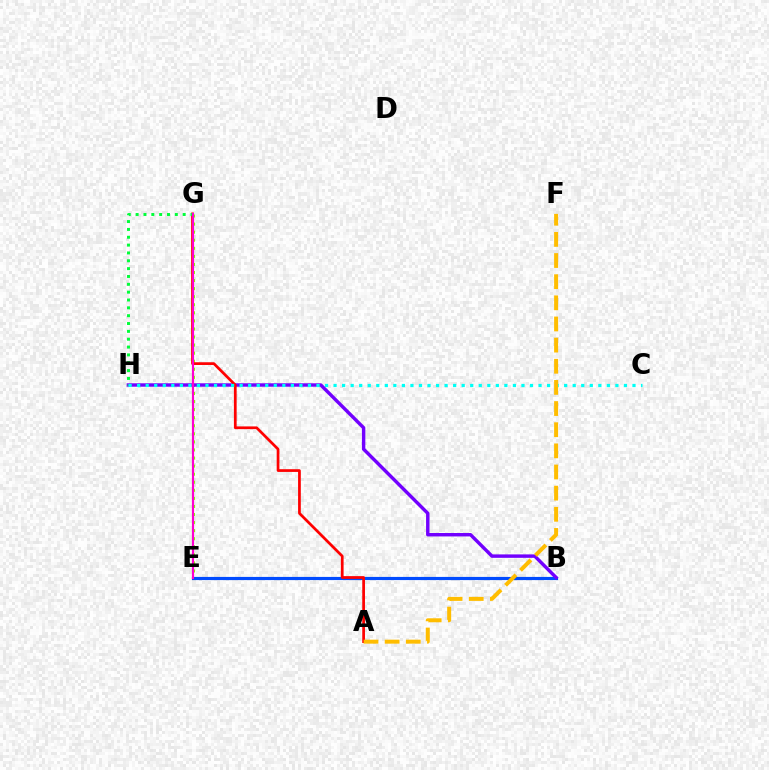{('E', 'G'): [{'color': '#84ff00', 'line_style': 'dotted', 'thickness': 2.19}, {'color': '#ff00cf', 'line_style': 'solid', 'thickness': 1.56}], ('B', 'E'): [{'color': '#004bff', 'line_style': 'solid', 'thickness': 2.28}], ('B', 'H'): [{'color': '#7200ff', 'line_style': 'solid', 'thickness': 2.47}], ('A', 'G'): [{'color': '#ff0000', 'line_style': 'solid', 'thickness': 1.97}], ('G', 'H'): [{'color': '#00ff39', 'line_style': 'dotted', 'thickness': 2.13}], ('C', 'H'): [{'color': '#00fff6', 'line_style': 'dotted', 'thickness': 2.32}], ('A', 'F'): [{'color': '#ffbd00', 'line_style': 'dashed', 'thickness': 2.87}]}